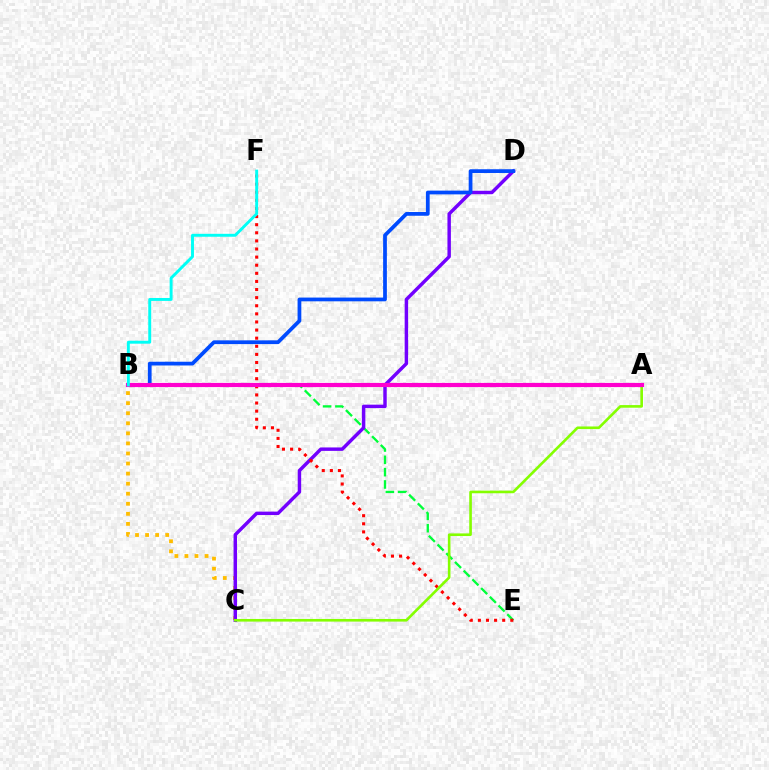{('B', 'C'): [{'color': '#ffbd00', 'line_style': 'dotted', 'thickness': 2.73}], ('B', 'E'): [{'color': '#00ff39', 'line_style': 'dashed', 'thickness': 1.67}], ('C', 'D'): [{'color': '#7200ff', 'line_style': 'solid', 'thickness': 2.48}], ('B', 'D'): [{'color': '#004bff', 'line_style': 'solid', 'thickness': 2.7}], ('E', 'F'): [{'color': '#ff0000', 'line_style': 'dotted', 'thickness': 2.2}], ('A', 'C'): [{'color': '#84ff00', 'line_style': 'solid', 'thickness': 1.89}], ('A', 'B'): [{'color': '#ff00cf', 'line_style': 'solid', 'thickness': 2.99}], ('B', 'F'): [{'color': '#00fff6', 'line_style': 'solid', 'thickness': 2.11}]}